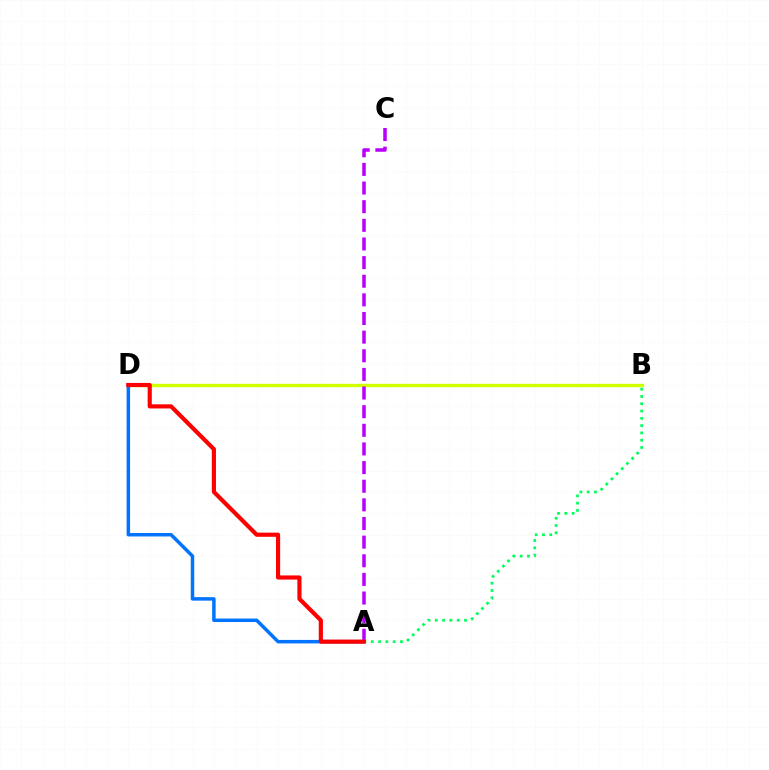{('B', 'D'): [{'color': '#d1ff00', 'line_style': 'solid', 'thickness': 2.44}], ('A', 'B'): [{'color': '#00ff5c', 'line_style': 'dotted', 'thickness': 1.98}], ('A', 'D'): [{'color': '#0074ff', 'line_style': 'solid', 'thickness': 2.51}, {'color': '#ff0000', 'line_style': 'solid', 'thickness': 2.99}], ('A', 'C'): [{'color': '#b900ff', 'line_style': 'dashed', 'thickness': 2.53}]}